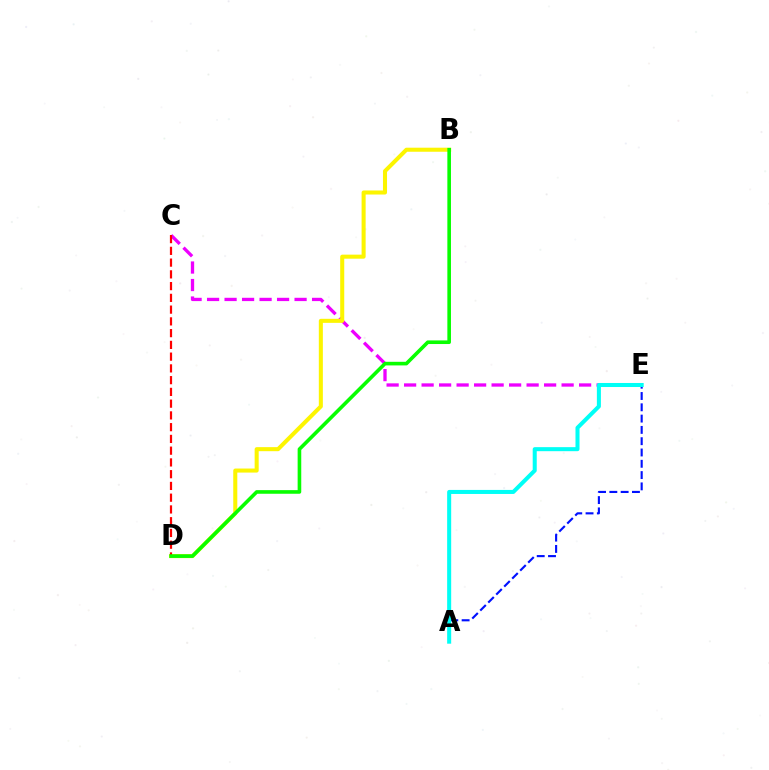{('C', 'E'): [{'color': '#ee00ff', 'line_style': 'dashed', 'thickness': 2.38}], ('B', 'D'): [{'color': '#fcf500', 'line_style': 'solid', 'thickness': 2.91}, {'color': '#08ff00', 'line_style': 'solid', 'thickness': 2.6}], ('A', 'E'): [{'color': '#0010ff', 'line_style': 'dashed', 'thickness': 1.53}, {'color': '#00fff6', 'line_style': 'solid', 'thickness': 2.91}], ('C', 'D'): [{'color': '#ff0000', 'line_style': 'dashed', 'thickness': 1.6}]}